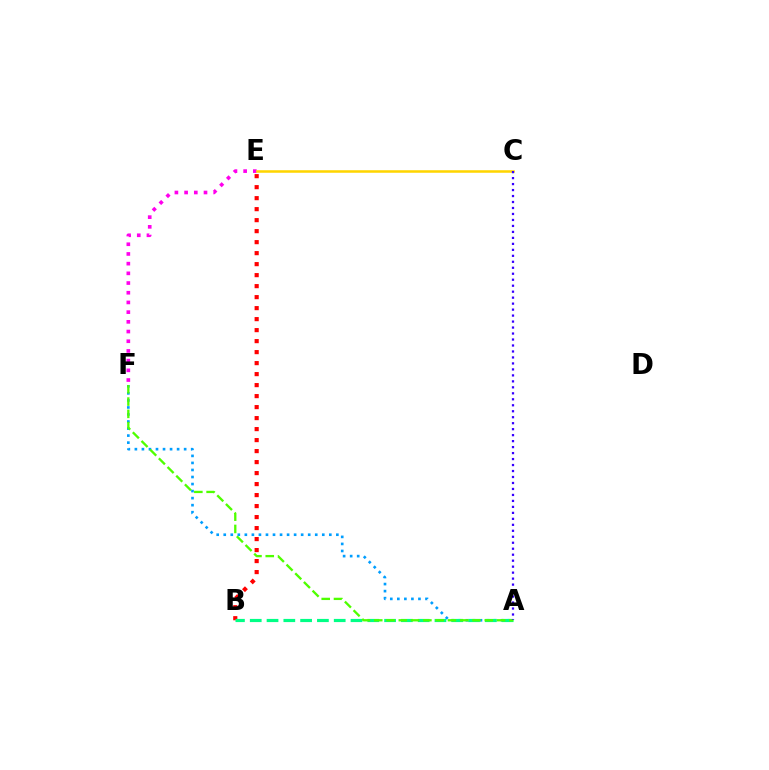{('B', 'E'): [{'color': '#ff0000', 'line_style': 'dotted', 'thickness': 2.99}], ('A', 'F'): [{'color': '#009eff', 'line_style': 'dotted', 'thickness': 1.91}, {'color': '#4fff00', 'line_style': 'dashed', 'thickness': 1.67}], ('A', 'B'): [{'color': '#00ff86', 'line_style': 'dashed', 'thickness': 2.28}], ('E', 'F'): [{'color': '#ff00ed', 'line_style': 'dotted', 'thickness': 2.64}], ('C', 'E'): [{'color': '#ffd500', 'line_style': 'solid', 'thickness': 1.82}], ('A', 'C'): [{'color': '#3700ff', 'line_style': 'dotted', 'thickness': 1.62}]}